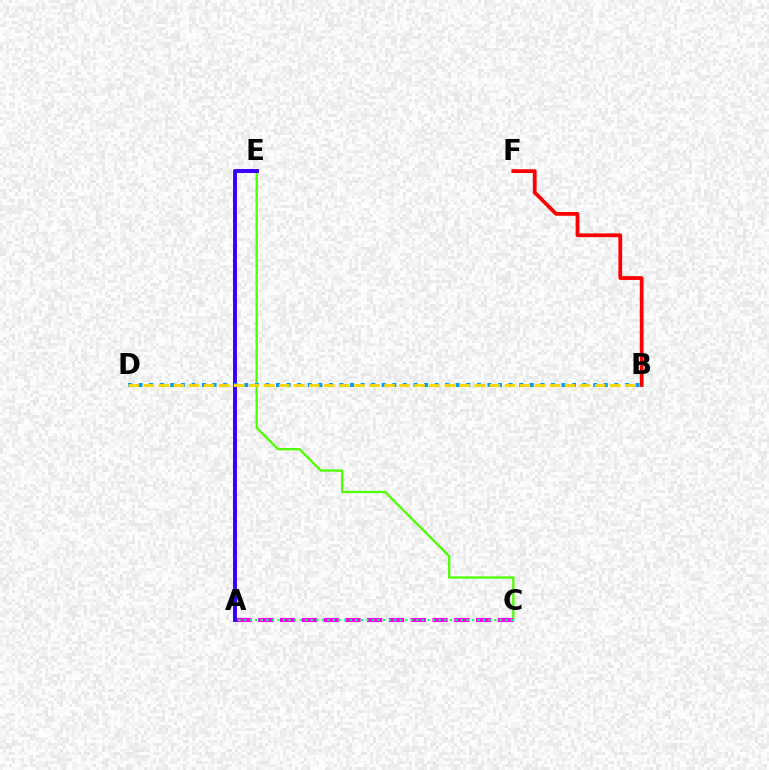{('C', 'E'): [{'color': '#4fff00', 'line_style': 'solid', 'thickness': 1.66}], ('A', 'C'): [{'color': '#ff00ed', 'line_style': 'dashed', 'thickness': 2.96}, {'color': '#00ff86', 'line_style': 'dotted', 'thickness': 1.51}], ('A', 'E'): [{'color': '#3700ff', 'line_style': 'solid', 'thickness': 2.85}], ('B', 'D'): [{'color': '#009eff', 'line_style': 'dotted', 'thickness': 2.87}, {'color': '#ffd500', 'line_style': 'dashed', 'thickness': 2.04}], ('B', 'F'): [{'color': '#ff0000', 'line_style': 'solid', 'thickness': 2.72}]}